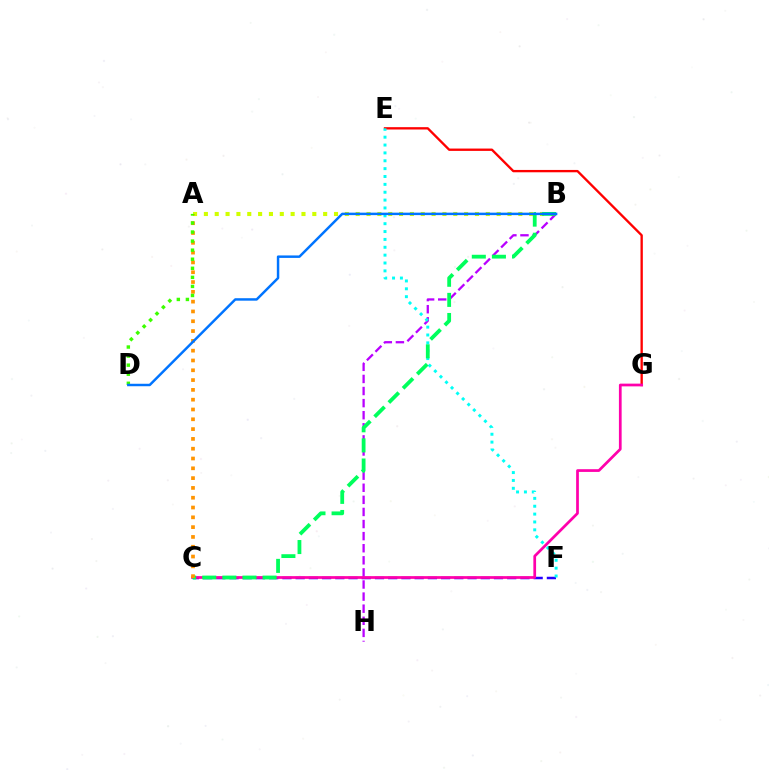{('A', 'B'): [{'color': '#d1ff00', 'line_style': 'dotted', 'thickness': 2.95}], ('E', 'G'): [{'color': '#ff0000', 'line_style': 'solid', 'thickness': 1.69}], ('B', 'H'): [{'color': '#b900ff', 'line_style': 'dashed', 'thickness': 1.64}], ('C', 'F'): [{'color': '#2500ff', 'line_style': 'dashed', 'thickness': 1.8}], ('C', 'G'): [{'color': '#ff00ac', 'line_style': 'solid', 'thickness': 1.96}], ('E', 'F'): [{'color': '#00fff6', 'line_style': 'dotted', 'thickness': 2.14}], ('B', 'C'): [{'color': '#00ff5c', 'line_style': 'dashed', 'thickness': 2.73}], ('A', 'C'): [{'color': '#ff9400', 'line_style': 'dotted', 'thickness': 2.66}], ('A', 'D'): [{'color': '#3dff00', 'line_style': 'dotted', 'thickness': 2.46}], ('B', 'D'): [{'color': '#0074ff', 'line_style': 'solid', 'thickness': 1.78}]}